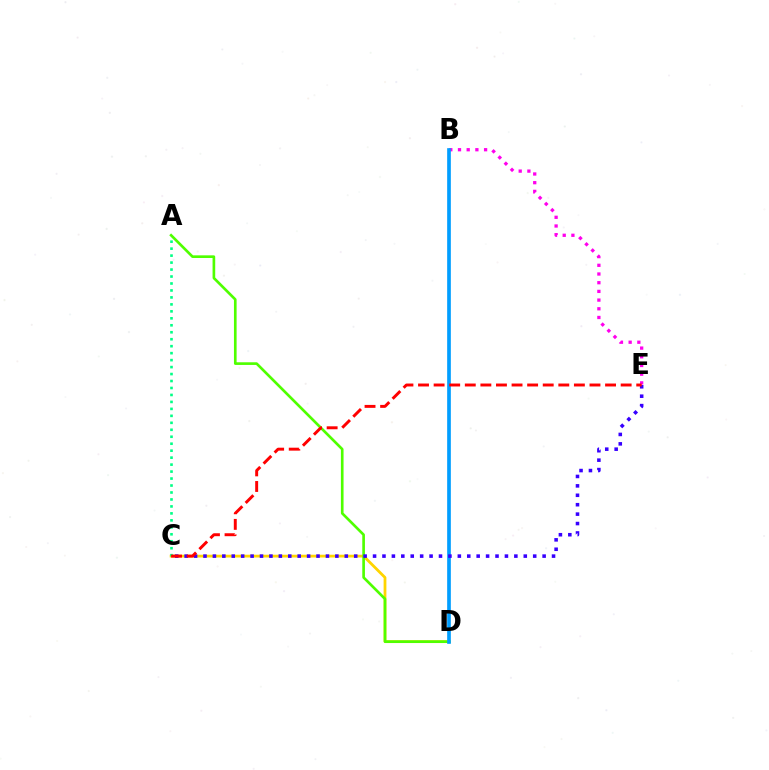{('C', 'D'): [{'color': '#ffd500', 'line_style': 'solid', 'thickness': 2.0}], ('A', 'C'): [{'color': '#00ff86', 'line_style': 'dotted', 'thickness': 1.89}], ('A', 'D'): [{'color': '#4fff00', 'line_style': 'solid', 'thickness': 1.91}], ('B', 'E'): [{'color': '#ff00ed', 'line_style': 'dotted', 'thickness': 2.36}], ('B', 'D'): [{'color': '#009eff', 'line_style': 'solid', 'thickness': 2.64}], ('C', 'E'): [{'color': '#3700ff', 'line_style': 'dotted', 'thickness': 2.56}, {'color': '#ff0000', 'line_style': 'dashed', 'thickness': 2.12}]}